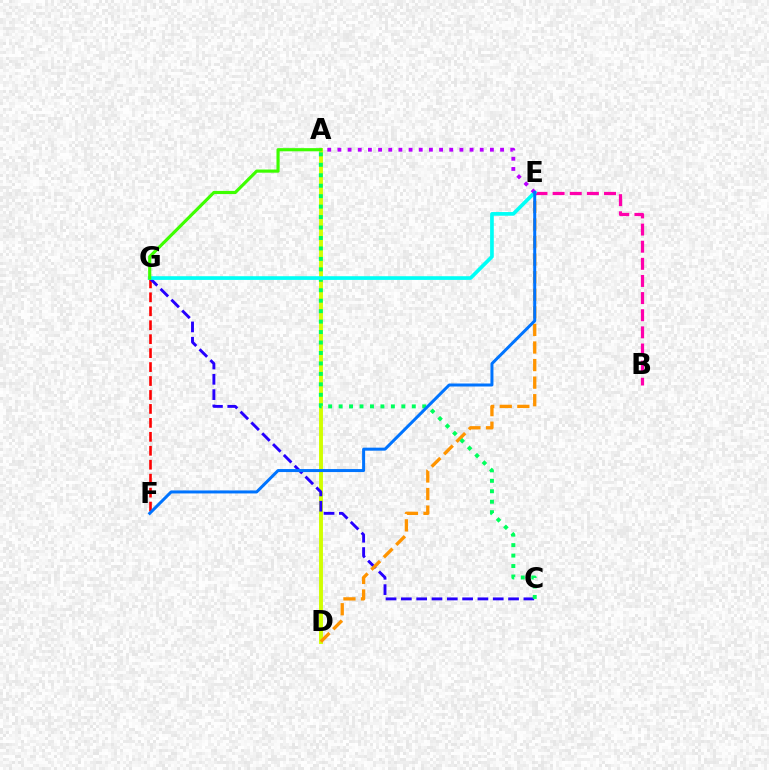{('A', 'D'): [{'color': '#d1ff00', 'line_style': 'solid', 'thickness': 2.82}], ('F', 'G'): [{'color': '#ff0000', 'line_style': 'dashed', 'thickness': 1.9}], ('C', 'G'): [{'color': '#2500ff', 'line_style': 'dashed', 'thickness': 2.08}], ('D', 'E'): [{'color': '#ff9400', 'line_style': 'dashed', 'thickness': 2.39}], ('A', 'C'): [{'color': '#00ff5c', 'line_style': 'dotted', 'thickness': 2.84}], ('B', 'E'): [{'color': '#ff00ac', 'line_style': 'dashed', 'thickness': 2.33}], ('E', 'G'): [{'color': '#00fff6', 'line_style': 'solid', 'thickness': 2.65}], ('A', 'E'): [{'color': '#b900ff', 'line_style': 'dotted', 'thickness': 2.76}], ('E', 'F'): [{'color': '#0074ff', 'line_style': 'solid', 'thickness': 2.16}], ('A', 'G'): [{'color': '#3dff00', 'line_style': 'solid', 'thickness': 2.27}]}